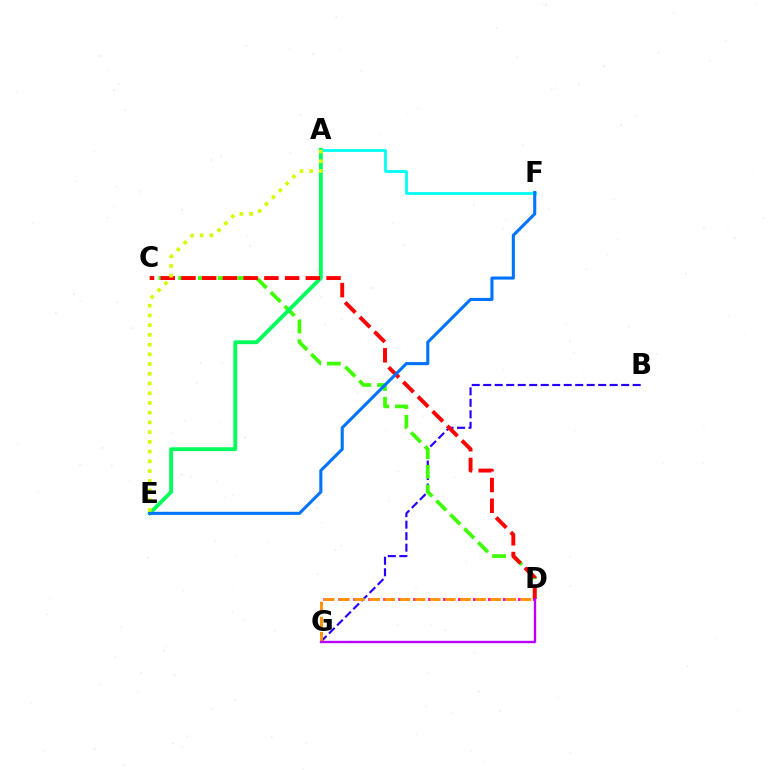{('B', 'G'): [{'color': '#2500ff', 'line_style': 'dashed', 'thickness': 1.56}], ('A', 'F'): [{'color': '#00fff6', 'line_style': 'solid', 'thickness': 2.01}], ('C', 'D'): [{'color': '#3dff00', 'line_style': 'dashed', 'thickness': 2.67}, {'color': '#ff0000', 'line_style': 'dashed', 'thickness': 2.82}], ('A', 'E'): [{'color': '#00ff5c', 'line_style': 'solid', 'thickness': 2.76}, {'color': '#d1ff00', 'line_style': 'dotted', 'thickness': 2.64}], ('D', 'G'): [{'color': '#ff00ac', 'line_style': 'dotted', 'thickness': 2.03}, {'color': '#ff9400', 'line_style': 'dashed', 'thickness': 2.06}, {'color': '#b900ff', 'line_style': 'solid', 'thickness': 1.7}], ('E', 'F'): [{'color': '#0074ff', 'line_style': 'solid', 'thickness': 2.22}]}